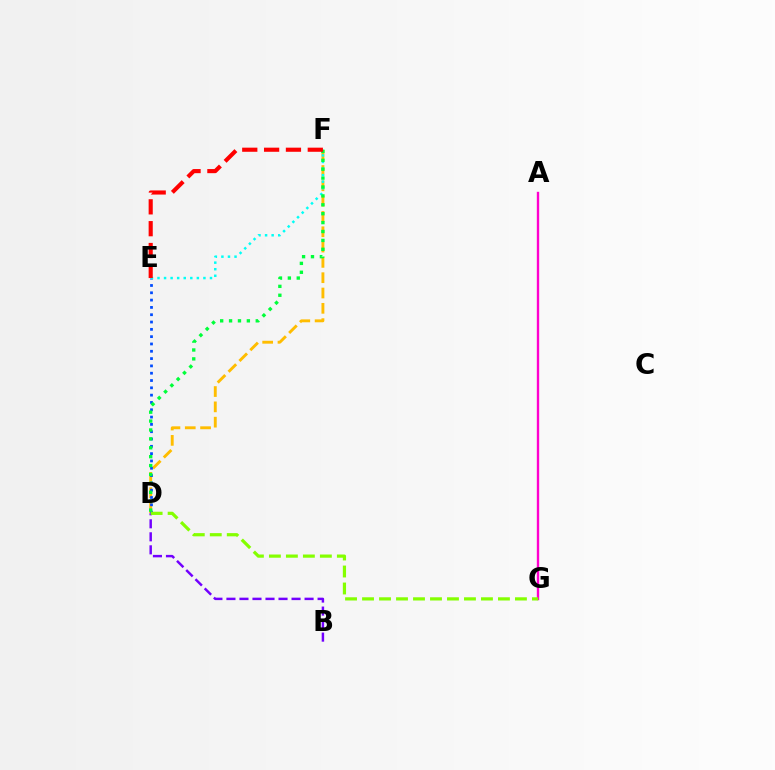{('D', 'F'): [{'color': '#ffbd00', 'line_style': 'dashed', 'thickness': 2.08}, {'color': '#00ff39', 'line_style': 'dotted', 'thickness': 2.42}], ('D', 'E'): [{'color': '#004bff', 'line_style': 'dotted', 'thickness': 1.99}], ('A', 'G'): [{'color': '#ff00cf', 'line_style': 'solid', 'thickness': 1.71}], ('E', 'F'): [{'color': '#00fff6', 'line_style': 'dotted', 'thickness': 1.78}, {'color': '#ff0000', 'line_style': 'dashed', 'thickness': 2.97}], ('B', 'D'): [{'color': '#7200ff', 'line_style': 'dashed', 'thickness': 1.77}], ('D', 'G'): [{'color': '#84ff00', 'line_style': 'dashed', 'thickness': 2.31}]}